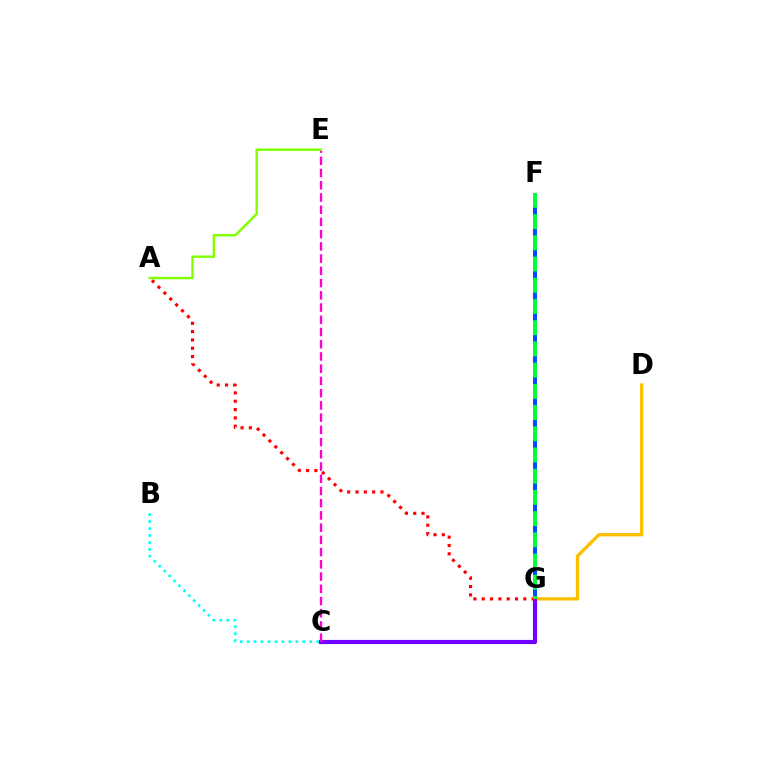{('D', 'G'): [{'color': '#ffbd00', 'line_style': 'solid', 'thickness': 2.37}], ('C', 'G'): [{'color': '#7200ff', 'line_style': 'solid', 'thickness': 2.99}], ('B', 'C'): [{'color': '#00fff6', 'line_style': 'dotted', 'thickness': 1.89}], ('F', 'G'): [{'color': '#004bff', 'line_style': 'dashed', 'thickness': 2.87}, {'color': '#00ff39', 'line_style': 'dashed', 'thickness': 2.88}], ('A', 'G'): [{'color': '#ff0000', 'line_style': 'dotted', 'thickness': 2.26}], ('C', 'E'): [{'color': '#ff00cf', 'line_style': 'dashed', 'thickness': 1.66}], ('A', 'E'): [{'color': '#84ff00', 'line_style': 'solid', 'thickness': 1.77}]}